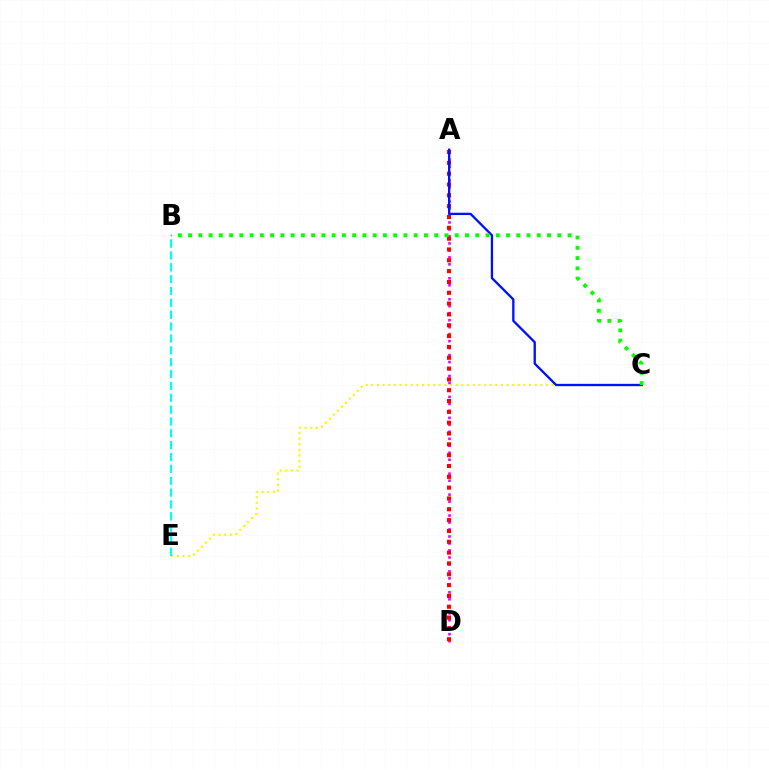{('C', 'E'): [{'color': '#fcf500', 'line_style': 'dotted', 'thickness': 1.53}], ('A', 'D'): [{'color': '#ee00ff', 'line_style': 'dotted', 'thickness': 1.9}, {'color': '#ff0000', 'line_style': 'dotted', 'thickness': 2.94}], ('B', 'E'): [{'color': '#00fff6', 'line_style': 'dashed', 'thickness': 1.61}], ('A', 'C'): [{'color': '#0010ff', 'line_style': 'solid', 'thickness': 1.67}], ('B', 'C'): [{'color': '#08ff00', 'line_style': 'dotted', 'thickness': 2.79}]}